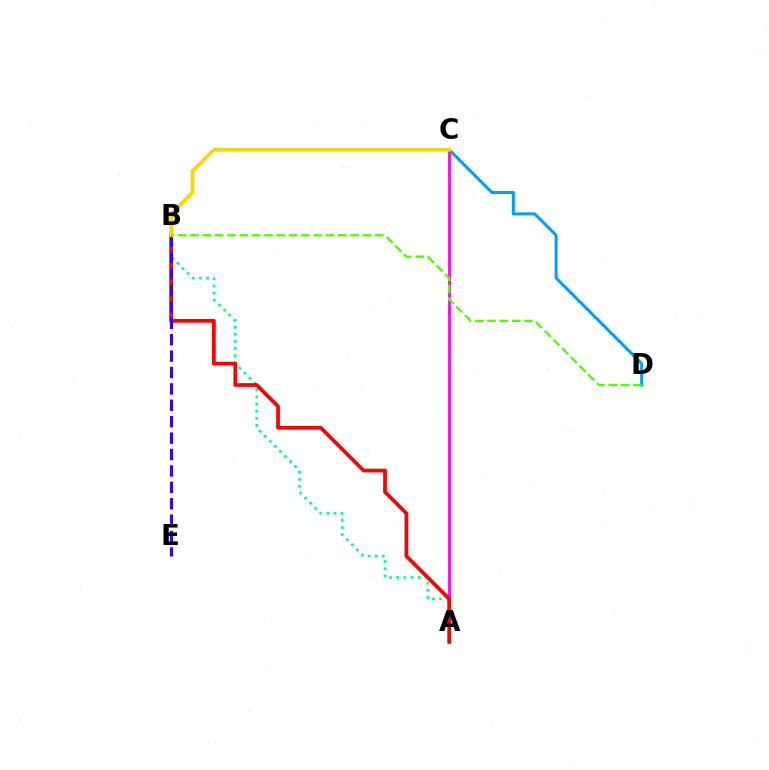{('A', 'C'): [{'color': '#ff00ed', 'line_style': 'solid', 'thickness': 2.0}], ('A', 'B'): [{'color': '#00ff86', 'line_style': 'dotted', 'thickness': 1.94}, {'color': '#ff0000', 'line_style': 'solid', 'thickness': 2.69}], ('C', 'D'): [{'color': '#009eff', 'line_style': 'solid', 'thickness': 2.18}], ('B', 'E'): [{'color': '#3700ff', 'line_style': 'dashed', 'thickness': 2.23}], ('B', 'C'): [{'color': '#ffd500', 'line_style': 'solid', 'thickness': 2.65}], ('B', 'D'): [{'color': '#4fff00', 'line_style': 'dashed', 'thickness': 1.67}]}